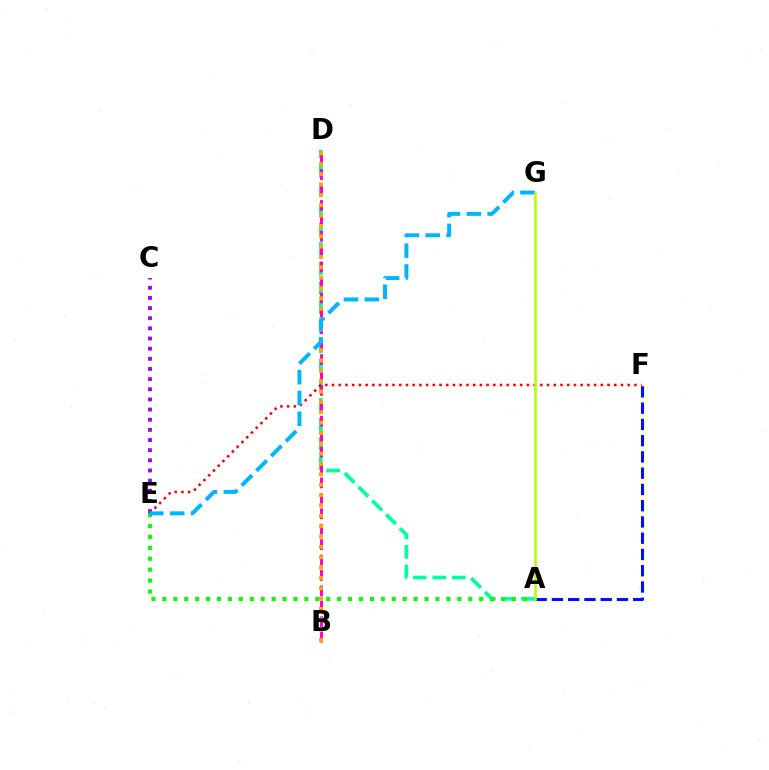{('A', 'D'): [{'color': '#00ff9d', 'line_style': 'dashed', 'thickness': 2.65}], ('A', 'F'): [{'color': '#0010ff', 'line_style': 'dashed', 'thickness': 2.21}], ('B', 'D'): [{'color': '#ff00bd', 'line_style': 'dashed', 'thickness': 2.09}, {'color': '#ffa500', 'line_style': 'dotted', 'thickness': 2.81}], ('A', 'E'): [{'color': '#08ff00', 'line_style': 'dotted', 'thickness': 2.97}], ('E', 'F'): [{'color': '#ff0000', 'line_style': 'dotted', 'thickness': 1.83}], ('C', 'E'): [{'color': '#9b00ff', 'line_style': 'dotted', 'thickness': 2.76}], ('E', 'G'): [{'color': '#00b5ff', 'line_style': 'dashed', 'thickness': 2.83}], ('A', 'G'): [{'color': '#b3ff00', 'line_style': 'solid', 'thickness': 1.83}]}